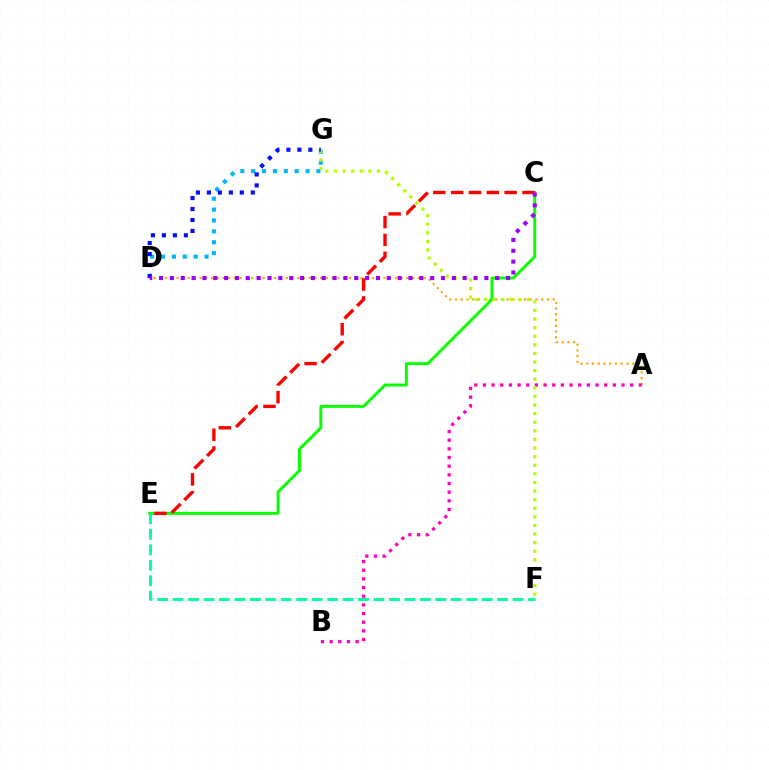{('D', 'G'): [{'color': '#00b5ff', 'line_style': 'dotted', 'thickness': 2.96}, {'color': '#0010ff', 'line_style': 'dotted', 'thickness': 2.98}], ('A', 'D'): [{'color': '#ffa500', 'line_style': 'dotted', 'thickness': 1.56}], ('A', 'B'): [{'color': '#ff00bd', 'line_style': 'dotted', 'thickness': 2.35}], ('C', 'E'): [{'color': '#08ff00', 'line_style': 'solid', 'thickness': 2.1}, {'color': '#ff0000', 'line_style': 'dashed', 'thickness': 2.42}], ('F', 'G'): [{'color': '#b3ff00', 'line_style': 'dotted', 'thickness': 2.34}], ('C', 'D'): [{'color': '#9b00ff', 'line_style': 'dotted', 'thickness': 2.95}], ('E', 'F'): [{'color': '#00ff9d', 'line_style': 'dashed', 'thickness': 2.1}]}